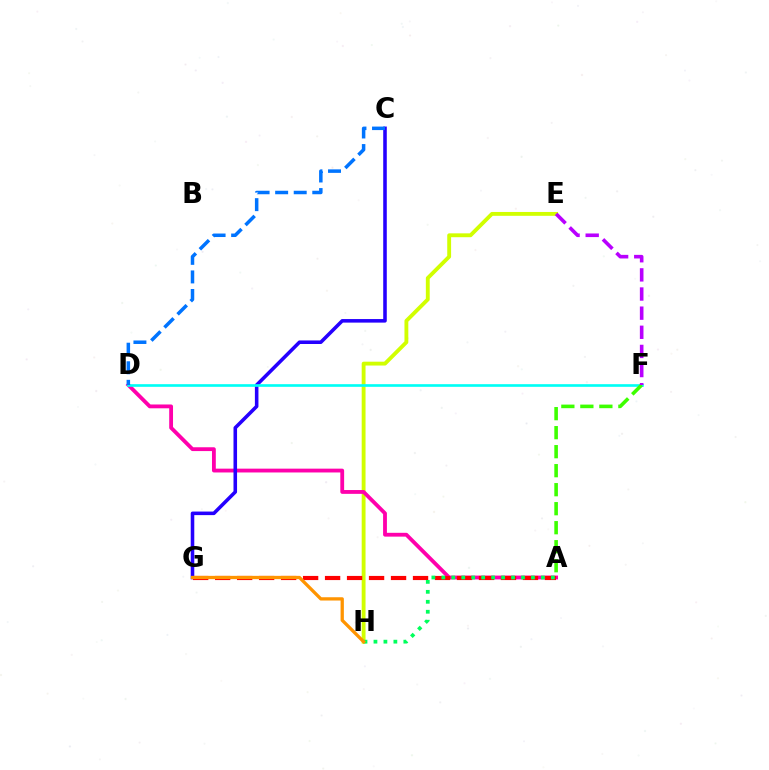{('E', 'H'): [{'color': '#d1ff00', 'line_style': 'solid', 'thickness': 2.78}], ('A', 'D'): [{'color': '#ff00ac', 'line_style': 'solid', 'thickness': 2.75}], ('C', 'G'): [{'color': '#2500ff', 'line_style': 'solid', 'thickness': 2.56}], ('A', 'G'): [{'color': '#ff0000', 'line_style': 'dashed', 'thickness': 2.99}], ('D', 'F'): [{'color': '#00fff6', 'line_style': 'solid', 'thickness': 1.91}], ('A', 'F'): [{'color': '#3dff00', 'line_style': 'dashed', 'thickness': 2.58}], ('C', 'D'): [{'color': '#0074ff', 'line_style': 'dashed', 'thickness': 2.52}], ('A', 'H'): [{'color': '#00ff5c', 'line_style': 'dotted', 'thickness': 2.71}], ('E', 'F'): [{'color': '#b900ff', 'line_style': 'dashed', 'thickness': 2.6}], ('G', 'H'): [{'color': '#ff9400', 'line_style': 'solid', 'thickness': 2.37}]}